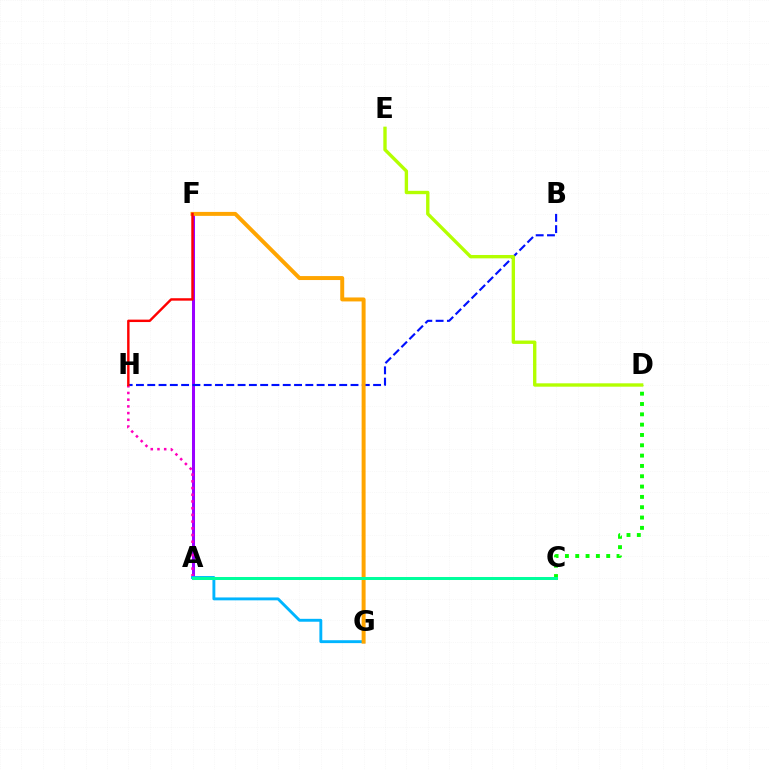{('C', 'D'): [{'color': '#08ff00', 'line_style': 'dotted', 'thickness': 2.8}], ('A', 'F'): [{'color': '#9b00ff', 'line_style': 'solid', 'thickness': 2.18}], ('B', 'H'): [{'color': '#0010ff', 'line_style': 'dashed', 'thickness': 1.53}], ('A', 'H'): [{'color': '#ff00bd', 'line_style': 'dotted', 'thickness': 1.82}], ('A', 'G'): [{'color': '#00b5ff', 'line_style': 'solid', 'thickness': 2.08}], ('F', 'G'): [{'color': '#ffa500', 'line_style': 'solid', 'thickness': 2.86}], ('F', 'H'): [{'color': '#ff0000', 'line_style': 'solid', 'thickness': 1.75}], ('A', 'C'): [{'color': '#00ff9d', 'line_style': 'solid', 'thickness': 2.17}], ('D', 'E'): [{'color': '#b3ff00', 'line_style': 'solid', 'thickness': 2.42}]}